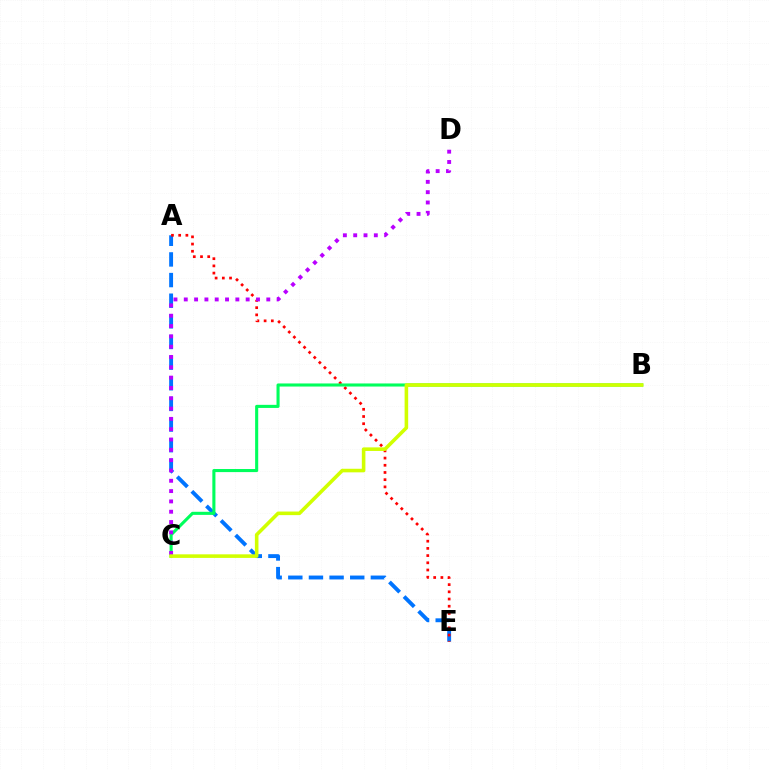{('A', 'E'): [{'color': '#0074ff', 'line_style': 'dashed', 'thickness': 2.8}, {'color': '#ff0000', 'line_style': 'dotted', 'thickness': 1.96}], ('B', 'C'): [{'color': '#00ff5c', 'line_style': 'solid', 'thickness': 2.22}, {'color': '#d1ff00', 'line_style': 'solid', 'thickness': 2.58}], ('C', 'D'): [{'color': '#b900ff', 'line_style': 'dotted', 'thickness': 2.8}]}